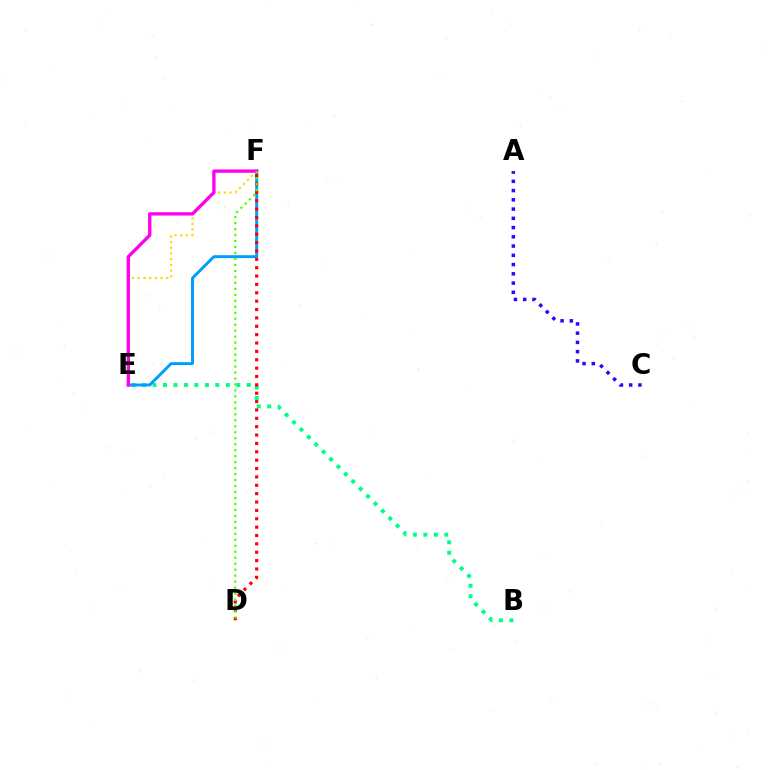{('B', 'E'): [{'color': '#00ff86', 'line_style': 'dotted', 'thickness': 2.84}], ('E', 'F'): [{'color': '#009eff', 'line_style': 'solid', 'thickness': 2.13}, {'color': '#ffd500', 'line_style': 'dotted', 'thickness': 1.54}, {'color': '#ff00ed', 'line_style': 'solid', 'thickness': 2.4}], ('D', 'F'): [{'color': '#ff0000', 'line_style': 'dotted', 'thickness': 2.27}, {'color': '#4fff00', 'line_style': 'dotted', 'thickness': 1.62}], ('A', 'C'): [{'color': '#3700ff', 'line_style': 'dotted', 'thickness': 2.51}]}